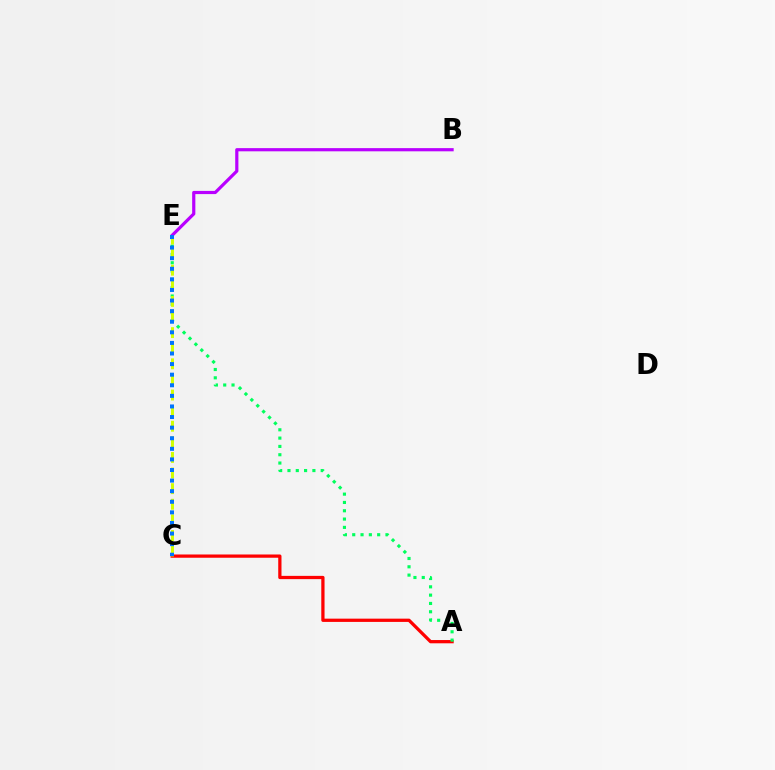{('A', 'C'): [{'color': '#ff0000', 'line_style': 'solid', 'thickness': 2.35}], ('A', 'E'): [{'color': '#00ff5c', 'line_style': 'dotted', 'thickness': 2.26}], ('C', 'E'): [{'color': '#d1ff00', 'line_style': 'dashed', 'thickness': 2.12}, {'color': '#0074ff', 'line_style': 'dotted', 'thickness': 2.88}], ('B', 'E'): [{'color': '#b900ff', 'line_style': 'solid', 'thickness': 2.29}]}